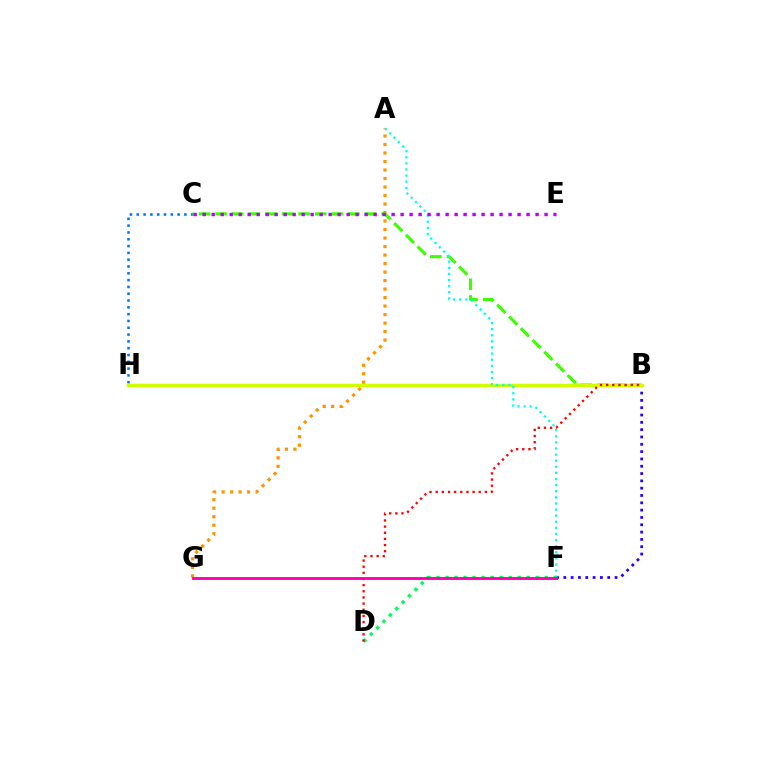{('C', 'H'): [{'color': '#0074ff', 'line_style': 'dotted', 'thickness': 1.85}], ('B', 'F'): [{'color': '#2500ff', 'line_style': 'dotted', 'thickness': 1.99}], ('A', 'G'): [{'color': '#ff9400', 'line_style': 'dotted', 'thickness': 2.31}], ('B', 'C'): [{'color': '#3dff00', 'line_style': 'dashed', 'thickness': 2.26}], ('B', 'H'): [{'color': '#d1ff00', 'line_style': 'solid', 'thickness': 2.5}], ('A', 'F'): [{'color': '#00fff6', 'line_style': 'dotted', 'thickness': 1.66}], ('D', 'F'): [{'color': '#00ff5c', 'line_style': 'dotted', 'thickness': 2.45}], ('C', 'E'): [{'color': '#b900ff', 'line_style': 'dotted', 'thickness': 2.44}], ('B', 'D'): [{'color': '#ff0000', 'line_style': 'dotted', 'thickness': 1.67}], ('F', 'G'): [{'color': '#ff00ac', 'line_style': 'solid', 'thickness': 2.08}]}